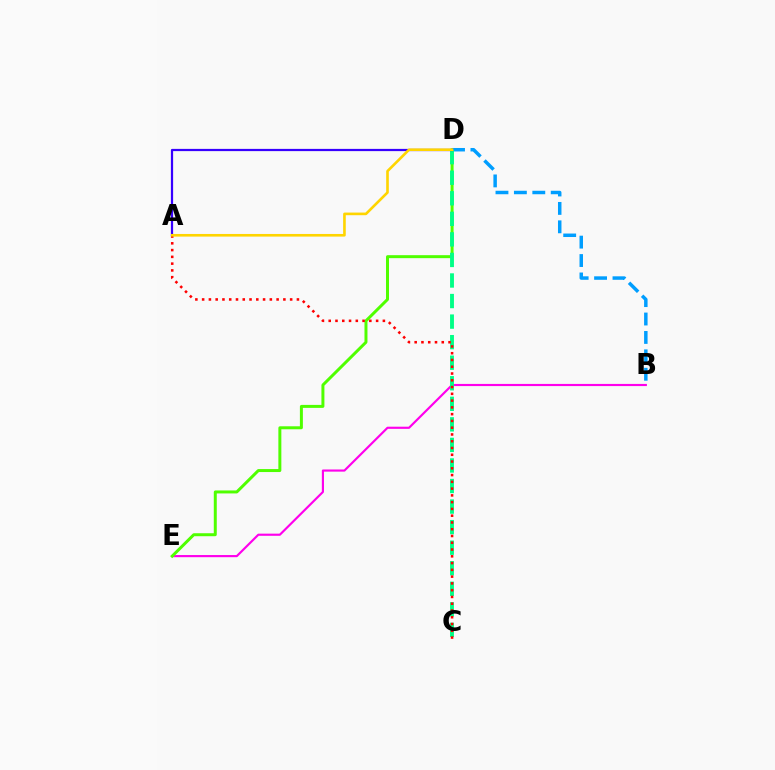{('B', 'E'): [{'color': '#ff00ed', 'line_style': 'solid', 'thickness': 1.55}], ('D', 'E'): [{'color': '#4fff00', 'line_style': 'solid', 'thickness': 2.15}], ('B', 'D'): [{'color': '#009eff', 'line_style': 'dashed', 'thickness': 2.5}], ('C', 'D'): [{'color': '#00ff86', 'line_style': 'dashed', 'thickness': 2.79}], ('A', 'C'): [{'color': '#ff0000', 'line_style': 'dotted', 'thickness': 1.84}], ('A', 'D'): [{'color': '#3700ff', 'line_style': 'solid', 'thickness': 1.6}, {'color': '#ffd500', 'line_style': 'solid', 'thickness': 1.89}]}